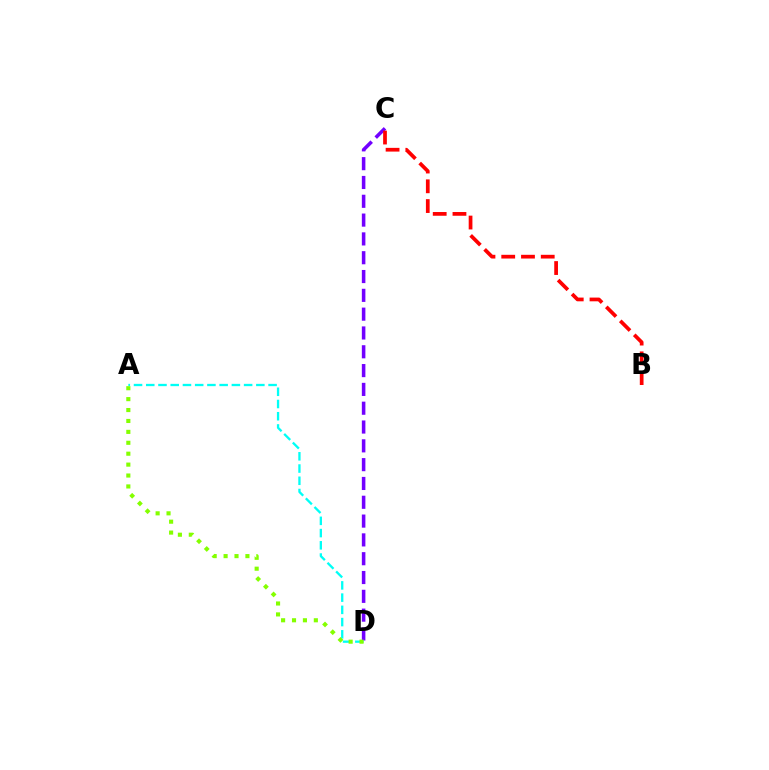{('C', 'D'): [{'color': '#7200ff', 'line_style': 'dashed', 'thickness': 2.56}], ('A', 'D'): [{'color': '#00fff6', 'line_style': 'dashed', 'thickness': 1.66}, {'color': '#84ff00', 'line_style': 'dotted', 'thickness': 2.97}], ('B', 'C'): [{'color': '#ff0000', 'line_style': 'dashed', 'thickness': 2.68}]}